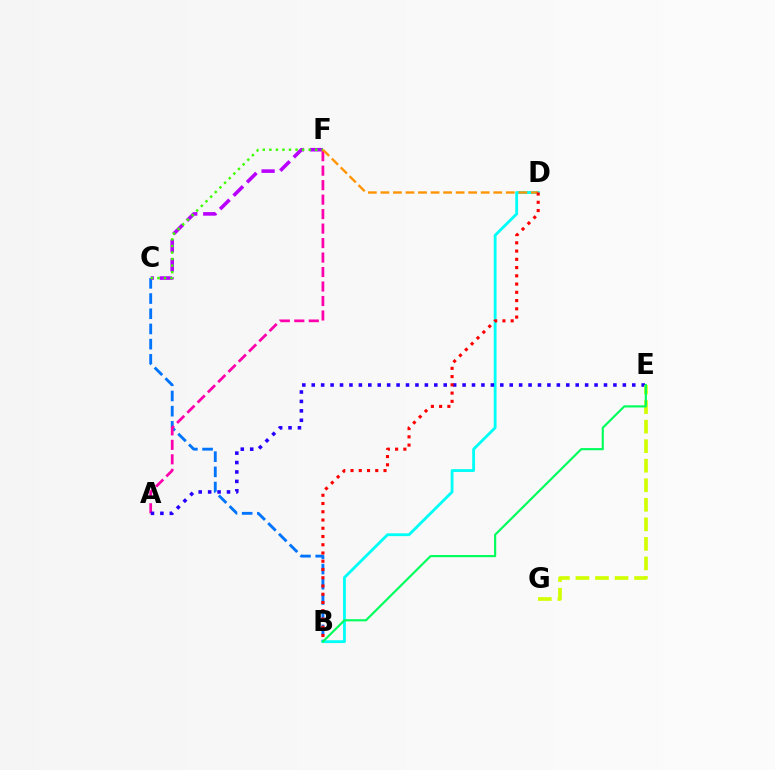{('B', 'C'): [{'color': '#0074ff', 'line_style': 'dashed', 'thickness': 2.06}], ('B', 'D'): [{'color': '#00fff6', 'line_style': 'solid', 'thickness': 2.03}, {'color': '#ff0000', 'line_style': 'dotted', 'thickness': 2.24}], ('C', 'F'): [{'color': '#b900ff', 'line_style': 'dashed', 'thickness': 2.58}, {'color': '#3dff00', 'line_style': 'dotted', 'thickness': 1.78}], ('A', 'F'): [{'color': '#ff00ac', 'line_style': 'dashed', 'thickness': 1.97}], ('A', 'E'): [{'color': '#2500ff', 'line_style': 'dotted', 'thickness': 2.56}], ('E', 'G'): [{'color': '#d1ff00', 'line_style': 'dashed', 'thickness': 2.65}], ('D', 'F'): [{'color': '#ff9400', 'line_style': 'dashed', 'thickness': 1.7}], ('B', 'E'): [{'color': '#00ff5c', 'line_style': 'solid', 'thickness': 1.55}]}